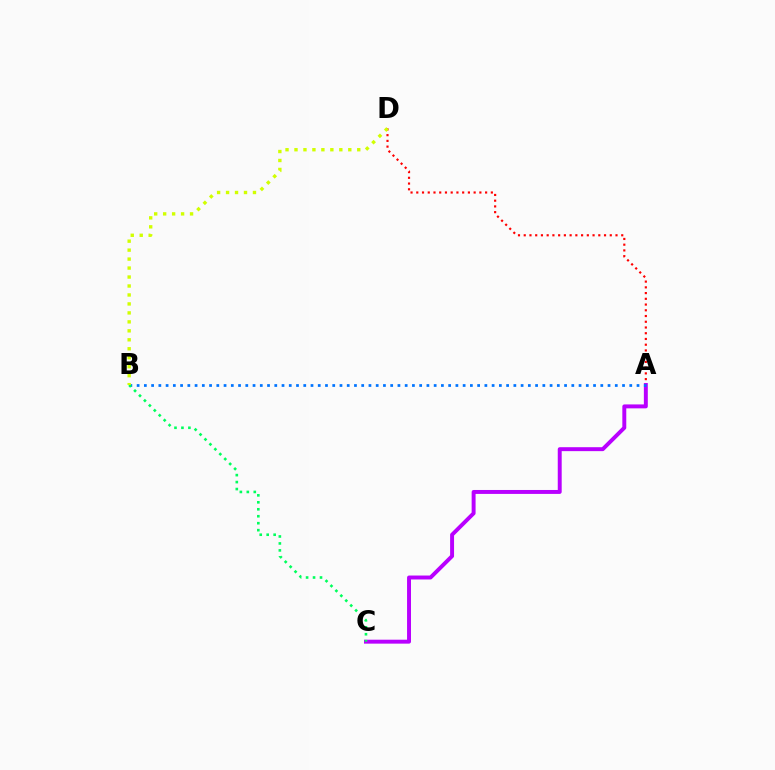{('A', 'D'): [{'color': '#ff0000', 'line_style': 'dotted', 'thickness': 1.56}], ('A', 'C'): [{'color': '#b900ff', 'line_style': 'solid', 'thickness': 2.83}], ('A', 'B'): [{'color': '#0074ff', 'line_style': 'dotted', 'thickness': 1.97}], ('B', 'C'): [{'color': '#00ff5c', 'line_style': 'dotted', 'thickness': 1.89}], ('B', 'D'): [{'color': '#d1ff00', 'line_style': 'dotted', 'thickness': 2.44}]}